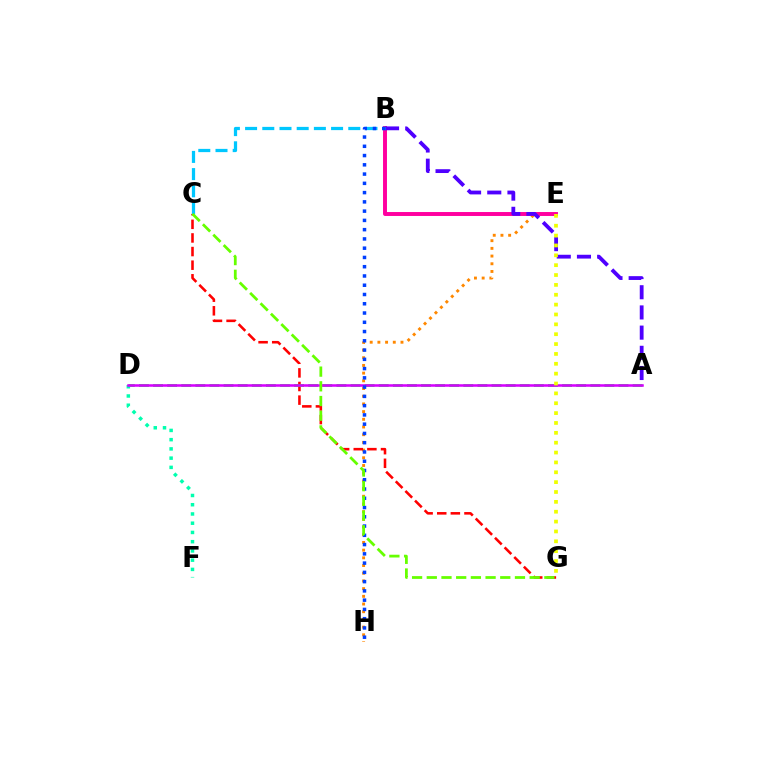{('E', 'H'): [{'color': '#ff8800', 'line_style': 'dotted', 'thickness': 2.09}], ('C', 'G'): [{'color': '#ff0000', 'line_style': 'dashed', 'thickness': 1.85}, {'color': '#66ff00', 'line_style': 'dashed', 'thickness': 2.0}], ('A', 'D'): [{'color': '#00ff27', 'line_style': 'dashed', 'thickness': 1.92}, {'color': '#d600ff', 'line_style': 'solid', 'thickness': 1.83}], ('B', 'E'): [{'color': '#ff00a0', 'line_style': 'solid', 'thickness': 2.84}], ('A', 'B'): [{'color': '#4f00ff', 'line_style': 'dashed', 'thickness': 2.74}], ('D', 'F'): [{'color': '#00ffaf', 'line_style': 'dotted', 'thickness': 2.51}], ('B', 'C'): [{'color': '#00c7ff', 'line_style': 'dashed', 'thickness': 2.34}], ('B', 'H'): [{'color': '#003fff', 'line_style': 'dotted', 'thickness': 2.52}], ('E', 'G'): [{'color': '#eeff00', 'line_style': 'dotted', 'thickness': 2.68}]}